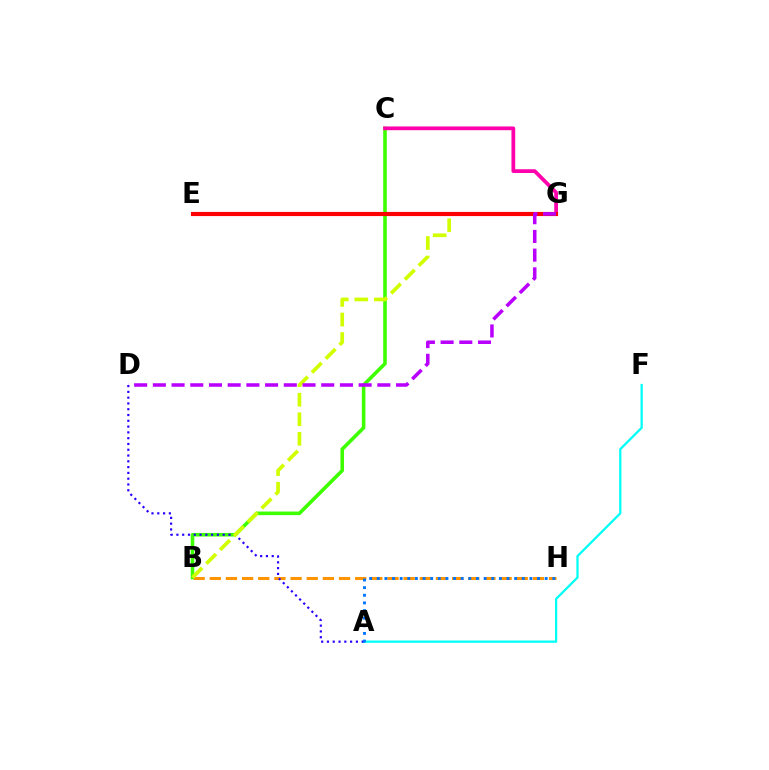{('B', 'H'): [{'color': '#ff9400', 'line_style': 'dashed', 'thickness': 2.19}], ('A', 'F'): [{'color': '#00fff6', 'line_style': 'solid', 'thickness': 1.63}], ('B', 'C'): [{'color': '#3dff00', 'line_style': 'solid', 'thickness': 2.58}], ('C', 'G'): [{'color': '#ff00ac', 'line_style': 'solid', 'thickness': 2.69}], ('A', 'D'): [{'color': '#2500ff', 'line_style': 'dotted', 'thickness': 1.57}], ('E', 'G'): [{'color': '#00ff5c', 'line_style': 'dotted', 'thickness': 2.53}, {'color': '#ff0000', 'line_style': 'solid', 'thickness': 2.99}], ('A', 'H'): [{'color': '#0074ff', 'line_style': 'dotted', 'thickness': 2.07}], ('B', 'G'): [{'color': '#d1ff00', 'line_style': 'dashed', 'thickness': 2.66}], ('D', 'G'): [{'color': '#b900ff', 'line_style': 'dashed', 'thickness': 2.54}]}